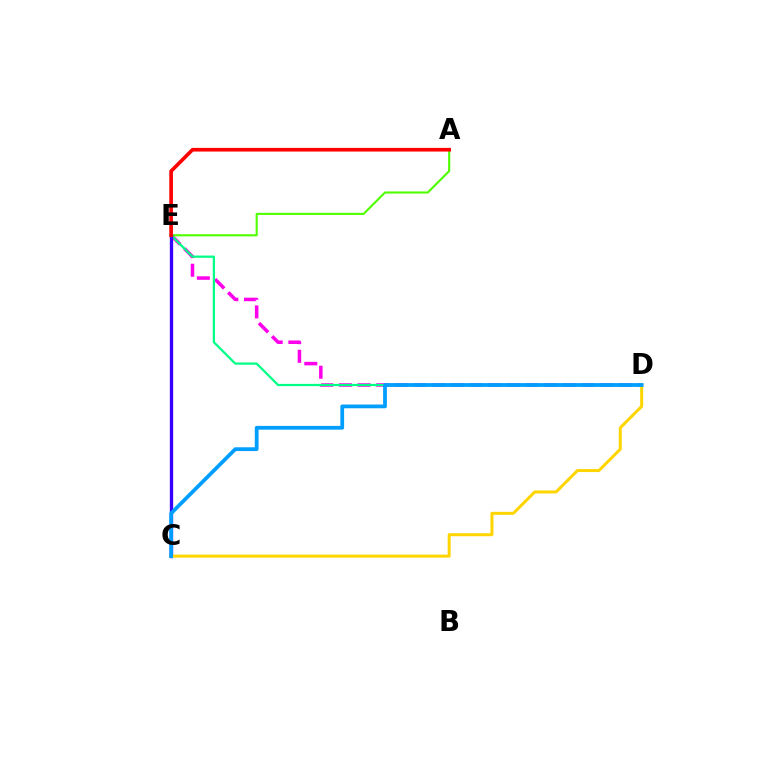{('D', 'E'): [{'color': '#ff00ed', 'line_style': 'dashed', 'thickness': 2.53}, {'color': '#00ff86', 'line_style': 'solid', 'thickness': 1.62}], ('A', 'E'): [{'color': '#4fff00', 'line_style': 'solid', 'thickness': 1.53}, {'color': '#ff0000', 'line_style': 'solid', 'thickness': 2.63}], ('C', 'E'): [{'color': '#3700ff', 'line_style': 'solid', 'thickness': 2.39}], ('C', 'D'): [{'color': '#ffd500', 'line_style': 'solid', 'thickness': 2.15}, {'color': '#009eff', 'line_style': 'solid', 'thickness': 2.71}]}